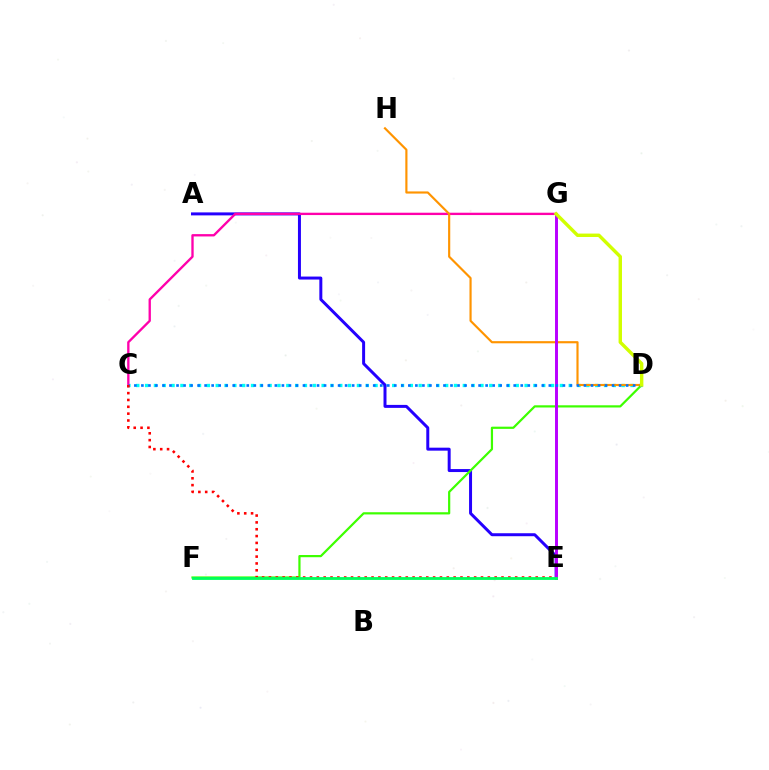{('C', 'D'): [{'color': '#00fff6', 'line_style': 'dotted', 'thickness': 2.4}, {'color': '#0074ff', 'line_style': 'dotted', 'thickness': 1.91}], ('A', 'E'): [{'color': '#2500ff', 'line_style': 'solid', 'thickness': 2.15}], ('C', 'G'): [{'color': '#ff00ac', 'line_style': 'solid', 'thickness': 1.68}], ('D', 'H'): [{'color': '#ff9400', 'line_style': 'solid', 'thickness': 1.55}], ('D', 'F'): [{'color': '#3dff00', 'line_style': 'solid', 'thickness': 1.59}], ('E', 'G'): [{'color': '#b900ff', 'line_style': 'solid', 'thickness': 2.12}], ('D', 'G'): [{'color': '#d1ff00', 'line_style': 'solid', 'thickness': 2.46}], ('C', 'E'): [{'color': '#ff0000', 'line_style': 'dotted', 'thickness': 1.86}], ('E', 'F'): [{'color': '#00ff5c', 'line_style': 'solid', 'thickness': 2.04}]}